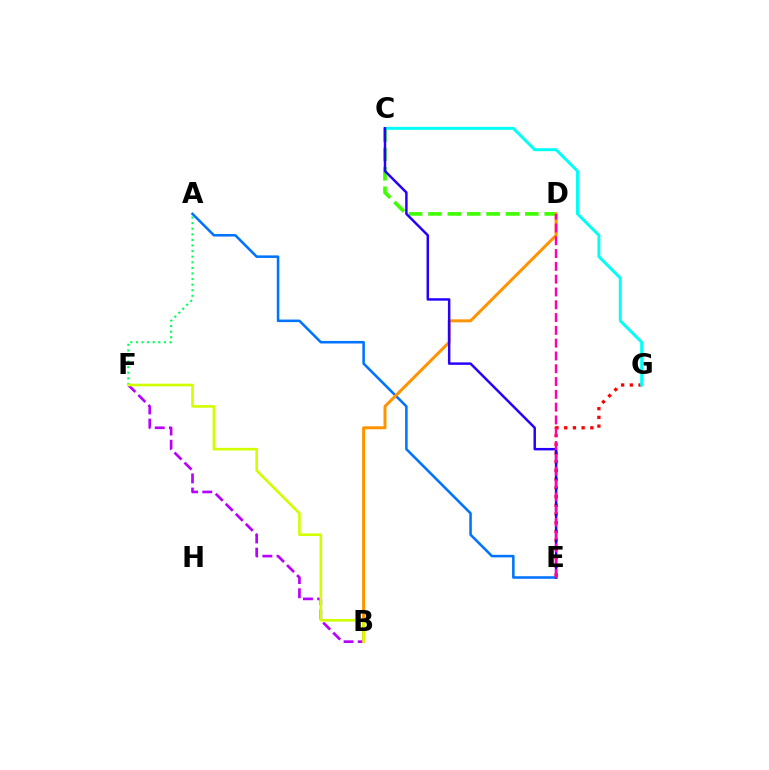{('C', 'D'): [{'color': '#3dff00', 'line_style': 'dashed', 'thickness': 2.63}], ('A', 'F'): [{'color': '#00ff5c', 'line_style': 'dotted', 'thickness': 1.52}], ('A', 'E'): [{'color': '#0074ff', 'line_style': 'solid', 'thickness': 1.84}], ('B', 'D'): [{'color': '#ff9400', 'line_style': 'solid', 'thickness': 2.15}], ('E', 'G'): [{'color': '#ff0000', 'line_style': 'dotted', 'thickness': 2.37}], ('B', 'F'): [{'color': '#b900ff', 'line_style': 'dashed', 'thickness': 1.93}, {'color': '#d1ff00', 'line_style': 'solid', 'thickness': 1.9}], ('C', 'G'): [{'color': '#00fff6', 'line_style': 'solid', 'thickness': 2.11}], ('C', 'E'): [{'color': '#2500ff', 'line_style': 'solid', 'thickness': 1.78}], ('D', 'E'): [{'color': '#ff00ac', 'line_style': 'dashed', 'thickness': 1.74}]}